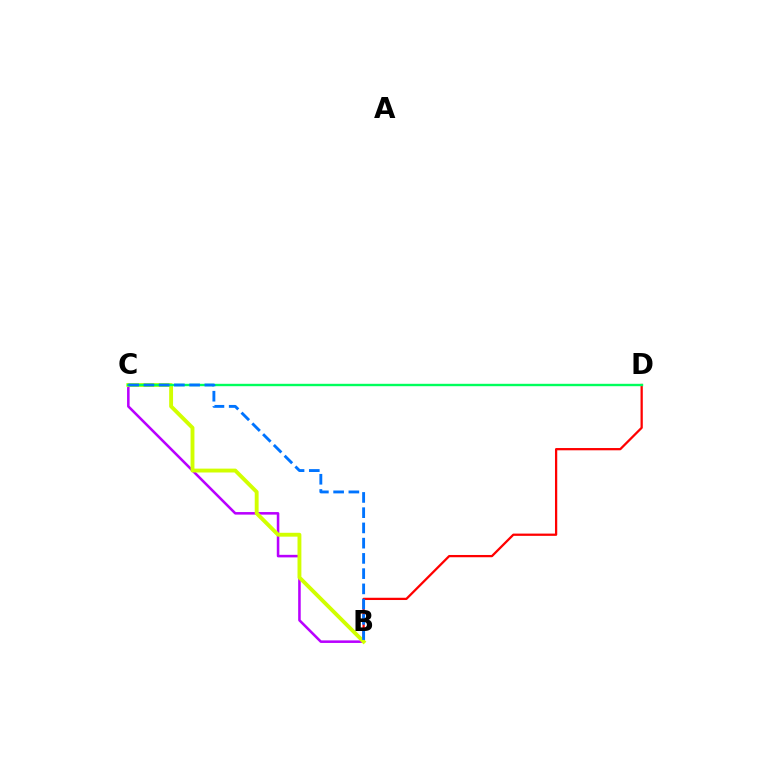{('B', 'D'): [{'color': '#ff0000', 'line_style': 'solid', 'thickness': 1.63}], ('B', 'C'): [{'color': '#b900ff', 'line_style': 'solid', 'thickness': 1.84}, {'color': '#d1ff00', 'line_style': 'solid', 'thickness': 2.79}, {'color': '#0074ff', 'line_style': 'dashed', 'thickness': 2.07}], ('C', 'D'): [{'color': '#00ff5c', 'line_style': 'solid', 'thickness': 1.72}]}